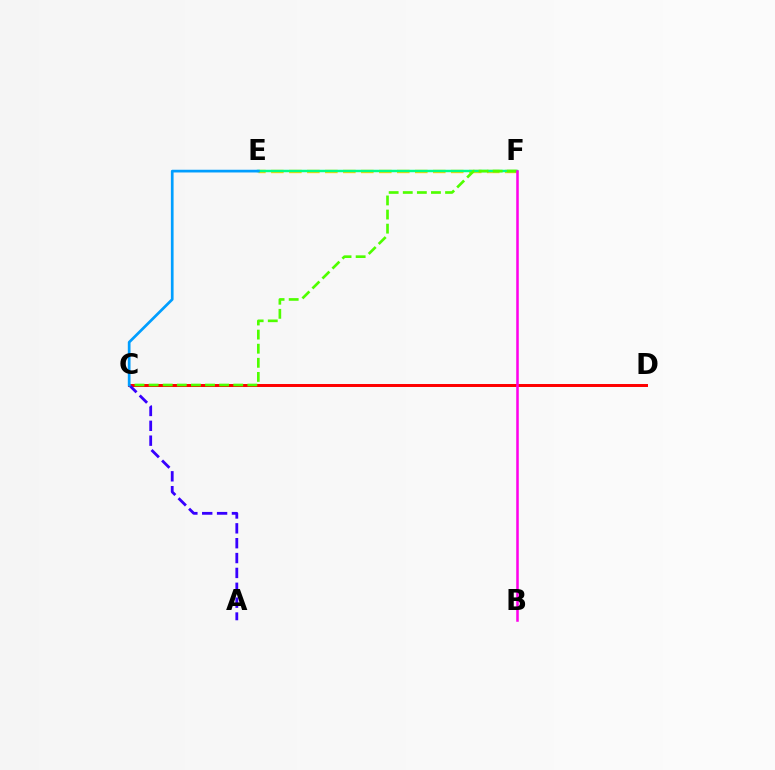{('C', 'D'): [{'color': '#ff0000', 'line_style': 'solid', 'thickness': 2.14}], ('E', 'F'): [{'color': '#ffd500', 'line_style': 'dashed', 'thickness': 2.44}, {'color': '#00ff86', 'line_style': 'solid', 'thickness': 1.77}], ('A', 'C'): [{'color': '#3700ff', 'line_style': 'dashed', 'thickness': 2.02}], ('C', 'F'): [{'color': '#4fff00', 'line_style': 'dashed', 'thickness': 1.92}], ('B', 'F'): [{'color': '#ff00ed', 'line_style': 'solid', 'thickness': 1.83}], ('C', 'E'): [{'color': '#009eff', 'line_style': 'solid', 'thickness': 1.95}]}